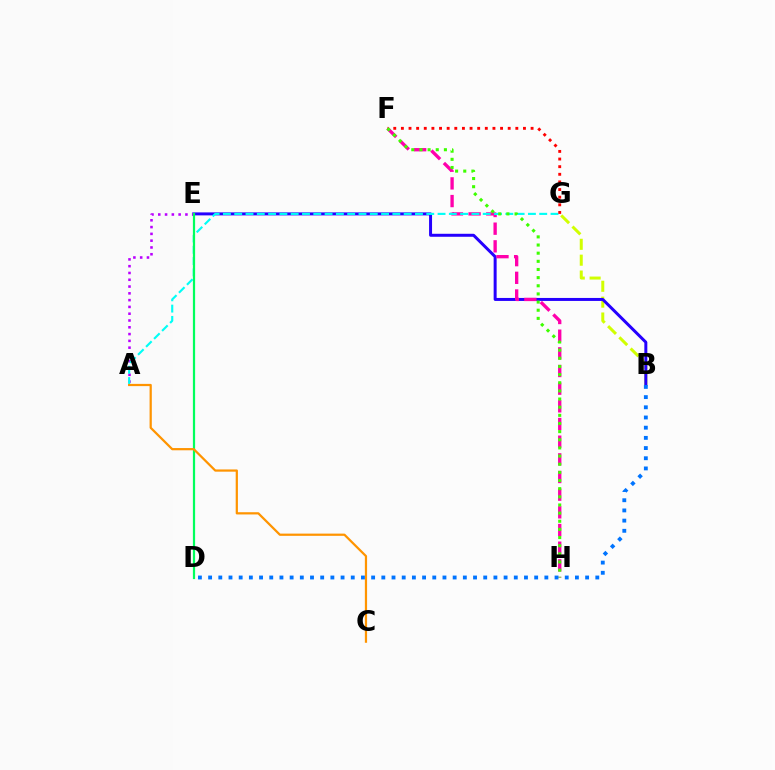{('B', 'G'): [{'color': '#d1ff00', 'line_style': 'dashed', 'thickness': 2.16}], ('B', 'E'): [{'color': '#2500ff', 'line_style': 'solid', 'thickness': 2.15}], ('F', 'H'): [{'color': '#ff00ac', 'line_style': 'dashed', 'thickness': 2.4}, {'color': '#3dff00', 'line_style': 'dotted', 'thickness': 2.21}], ('A', 'E'): [{'color': '#b900ff', 'line_style': 'dotted', 'thickness': 1.84}], ('A', 'G'): [{'color': '#00fff6', 'line_style': 'dashed', 'thickness': 1.53}], ('F', 'G'): [{'color': '#ff0000', 'line_style': 'dotted', 'thickness': 2.07}], ('D', 'E'): [{'color': '#00ff5c', 'line_style': 'solid', 'thickness': 1.6}], ('A', 'C'): [{'color': '#ff9400', 'line_style': 'solid', 'thickness': 1.6}], ('B', 'D'): [{'color': '#0074ff', 'line_style': 'dotted', 'thickness': 2.77}]}